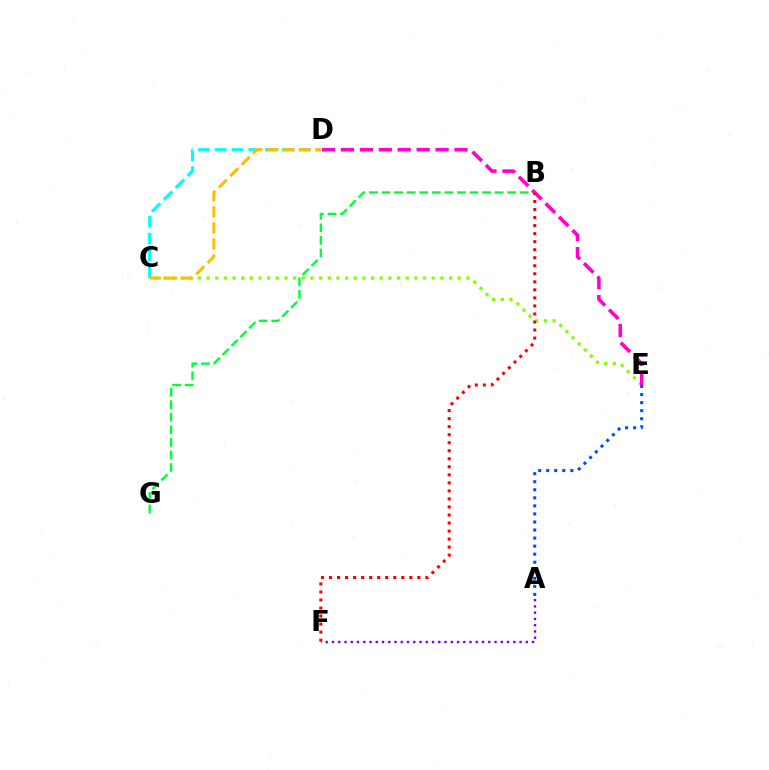{('C', 'E'): [{'color': '#84ff00', 'line_style': 'dotted', 'thickness': 2.35}], ('C', 'D'): [{'color': '#00fff6', 'line_style': 'dashed', 'thickness': 2.29}, {'color': '#ffbd00', 'line_style': 'dashed', 'thickness': 2.18}], ('B', 'G'): [{'color': '#00ff39', 'line_style': 'dashed', 'thickness': 1.71}], ('A', 'F'): [{'color': '#7200ff', 'line_style': 'dotted', 'thickness': 1.7}], ('D', 'E'): [{'color': '#ff00cf', 'line_style': 'dashed', 'thickness': 2.57}], ('B', 'F'): [{'color': '#ff0000', 'line_style': 'dotted', 'thickness': 2.18}], ('A', 'E'): [{'color': '#004bff', 'line_style': 'dotted', 'thickness': 2.19}]}